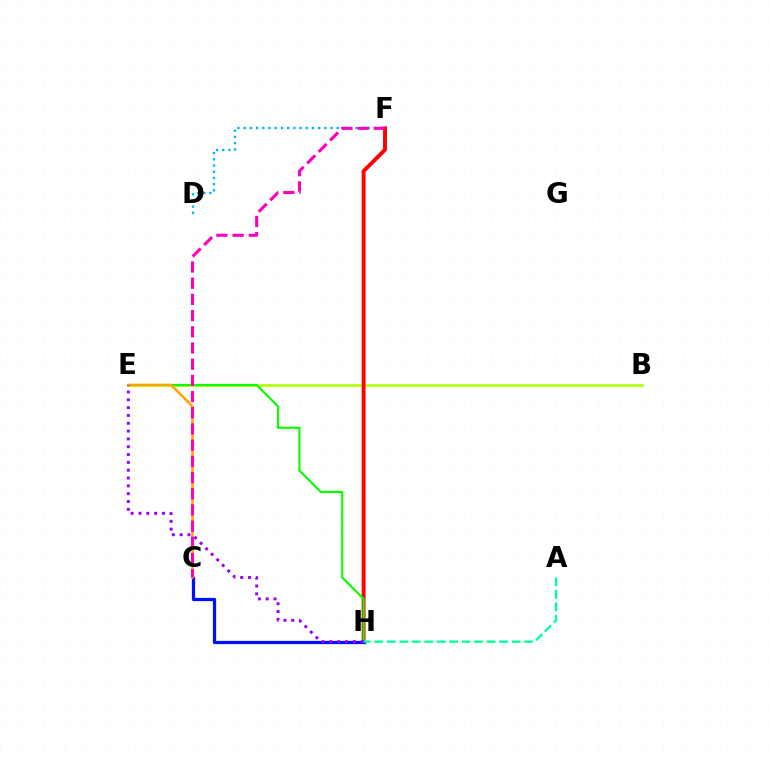{('B', 'E'): [{'color': '#b3ff00', 'line_style': 'solid', 'thickness': 1.91}], ('F', 'H'): [{'color': '#ff0000', 'line_style': 'solid', 'thickness': 2.81}], ('E', 'H'): [{'color': '#08ff00', 'line_style': 'solid', 'thickness': 1.55}, {'color': '#9b00ff', 'line_style': 'dotted', 'thickness': 2.13}], ('C', 'H'): [{'color': '#0010ff', 'line_style': 'solid', 'thickness': 2.33}], ('A', 'H'): [{'color': '#00ff9d', 'line_style': 'dashed', 'thickness': 1.7}], ('C', 'E'): [{'color': '#ffa500', 'line_style': 'solid', 'thickness': 1.83}], ('D', 'F'): [{'color': '#00b5ff', 'line_style': 'dotted', 'thickness': 1.69}], ('C', 'F'): [{'color': '#ff00bd', 'line_style': 'dashed', 'thickness': 2.2}]}